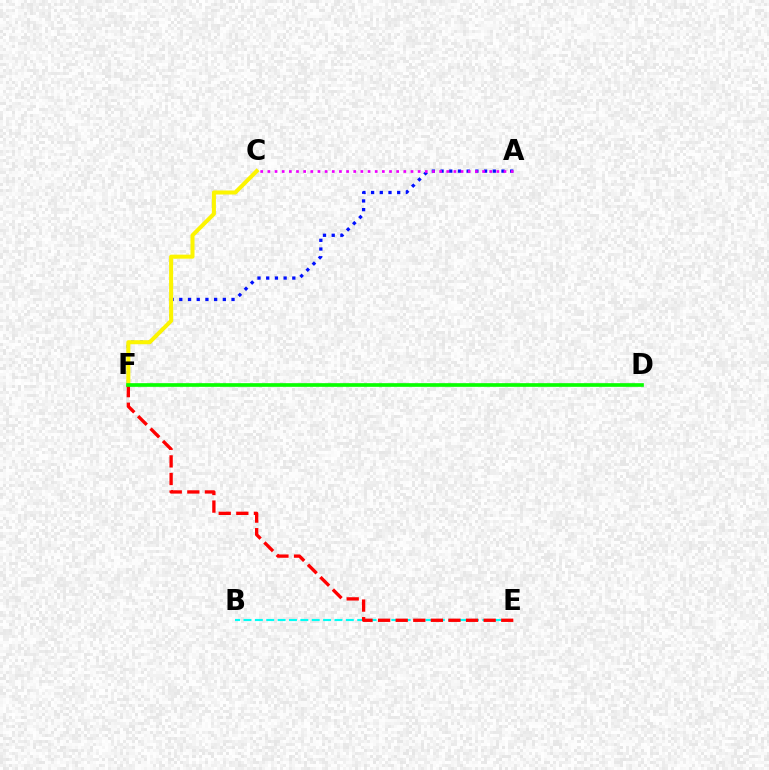{('B', 'E'): [{'color': '#00fff6', 'line_style': 'dashed', 'thickness': 1.54}], ('A', 'F'): [{'color': '#0010ff', 'line_style': 'dotted', 'thickness': 2.36}], ('C', 'F'): [{'color': '#fcf500', 'line_style': 'solid', 'thickness': 2.9}], ('E', 'F'): [{'color': '#ff0000', 'line_style': 'dashed', 'thickness': 2.39}], ('D', 'F'): [{'color': '#08ff00', 'line_style': 'solid', 'thickness': 2.64}], ('A', 'C'): [{'color': '#ee00ff', 'line_style': 'dotted', 'thickness': 1.94}]}